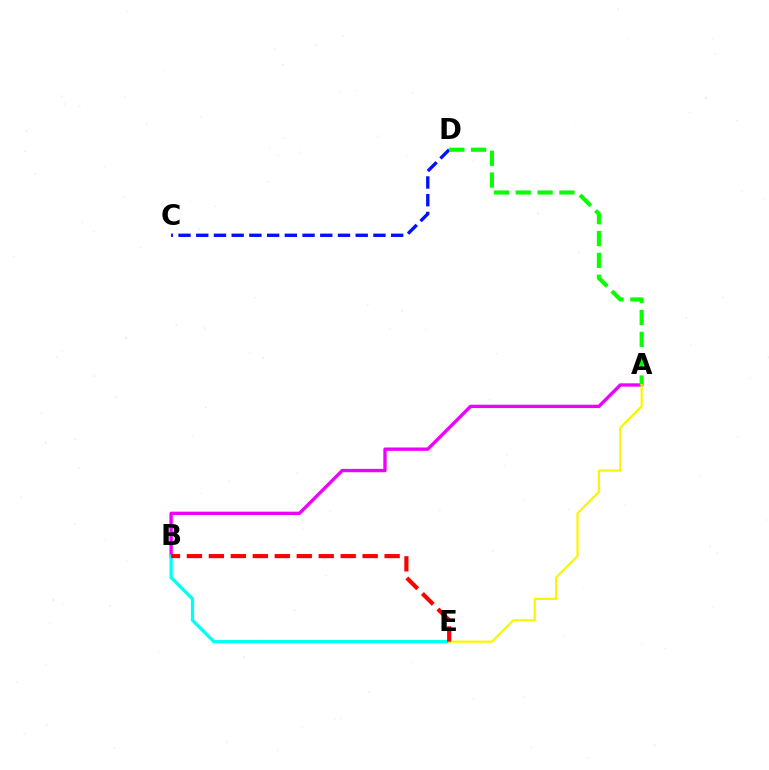{('C', 'D'): [{'color': '#0010ff', 'line_style': 'dashed', 'thickness': 2.41}], ('A', 'B'): [{'color': '#ee00ff', 'line_style': 'solid', 'thickness': 2.41}], ('A', 'D'): [{'color': '#08ff00', 'line_style': 'dashed', 'thickness': 2.97}], ('B', 'E'): [{'color': '#00fff6', 'line_style': 'solid', 'thickness': 2.34}, {'color': '#ff0000', 'line_style': 'dashed', 'thickness': 2.98}], ('A', 'E'): [{'color': '#fcf500', 'line_style': 'solid', 'thickness': 1.59}]}